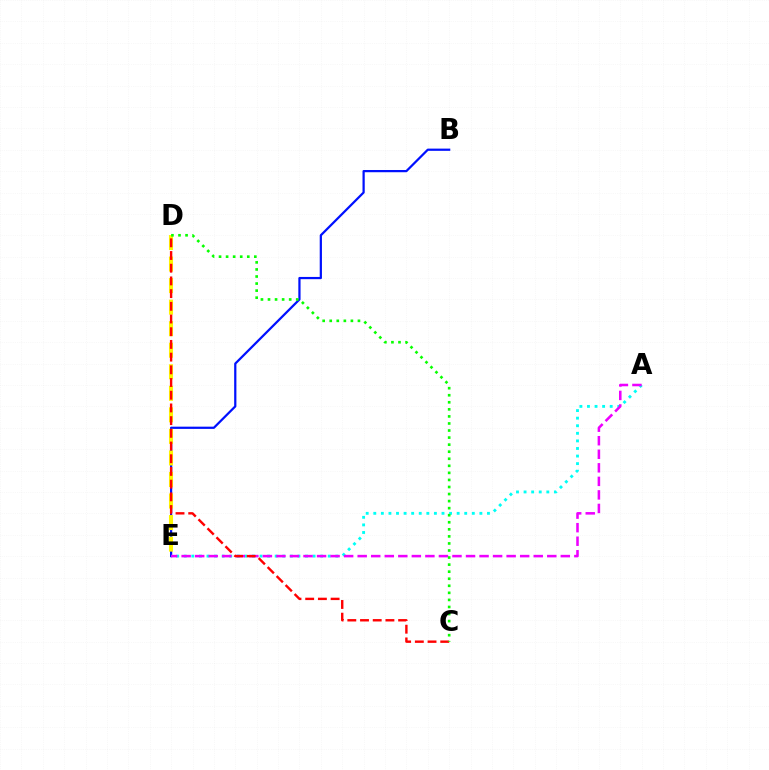{('B', 'E'): [{'color': '#0010ff', 'line_style': 'solid', 'thickness': 1.61}], ('A', 'E'): [{'color': '#00fff6', 'line_style': 'dotted', 'thickness': 2.06}, {'color': '#ee00ff', 'line_style': 'dashed', 'thickness': 1.84}], ('D', 'E'): [{'color': '#fcf500', 'line_style': 'dashed', 'thickness': 2.93}], ('C', 'D'): [{'color': '#ff0000', 'line_style': 'dashed', 'thickness': 1.73}, {'color': '#08ff00', 'line_style': 'dotted', 'thickness': 1.92}]}